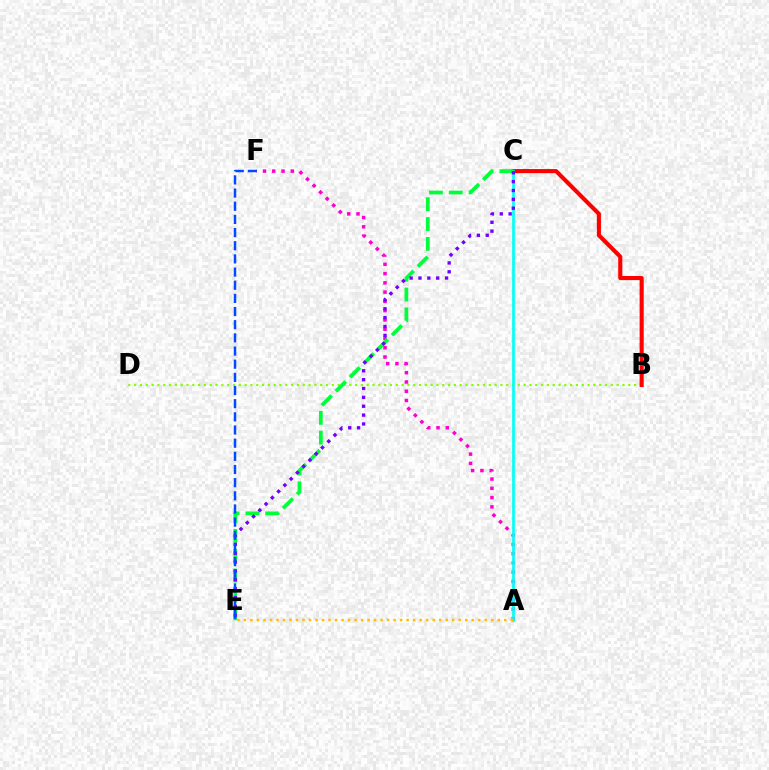{('A', 'F'): [{'color': '#ff00cf', 'line_style': 'dotted', 'thickness': 2.52}], ('B', 'D'): [{'color': '#84ff00', 'line_style': 'dotted', 'thickness': 1.58}], ('B', 'C'): [{'color': '#ff0000', 'line_style': 'solid', 'thickness': 2.96}], ('A', 'C'): [{'color': '#00fff6', 'line_style': 'solid', 'thickness': 1.94}], ('C', 'E'): [{'color': '#00ff39', 'line_style': 'dashed', 'thickness': 2.7}, {'color': '#7200ff', 'line_style': 'dotted', 'thickness': 2.41}], ('A', 'E'): [{'color': '#ffbd00', 'line_style': 'dotted', 'thickness': 1.77}], ('E', 'F'): [{'color': '#004bff', 'line_style': 'dashed', 'thickness': 1.79}]}